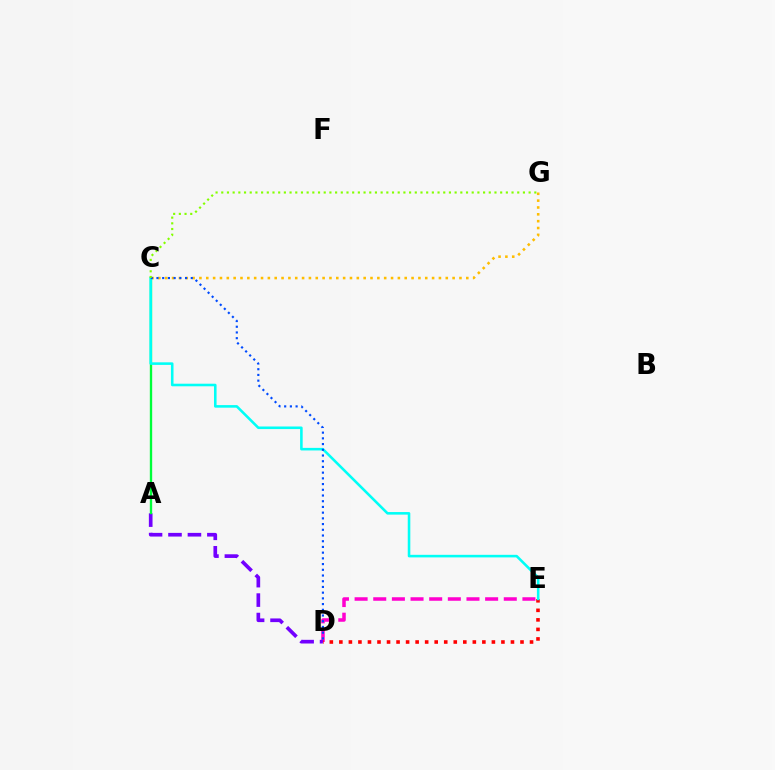{('D', 'E'): [{'color': '#ff00cf', 'line_style': 'dashed', 'thickness': 2.53}, {'color': '#ff0000', 'line_style': 'dotted', 'thickness': 2.59}], ('A', 'D'): [{'color': '#7200ff', 'line_style': 'dashed', 'thickness': 2.64}], ('C', 'G'): [{'color': '#ffbd00', 'line_style': 'dotted', 'thickness': 1.86}, {'color': '#84ff00', 'line_style': 'dotted', 'thickness': 1.55}], ('A', 'C'): [{'color': '#00ff39', 'line_style': 'solid', 'thickness': 1.69}], ('C', 'E'): [{'color': '#00fff6', 'line_style': 'solid', 'thickness': 1.85}], ('C', 'D'): [{'color': '#004bff', 'line_style': 'dotted', 'thickness': 1.55}]}